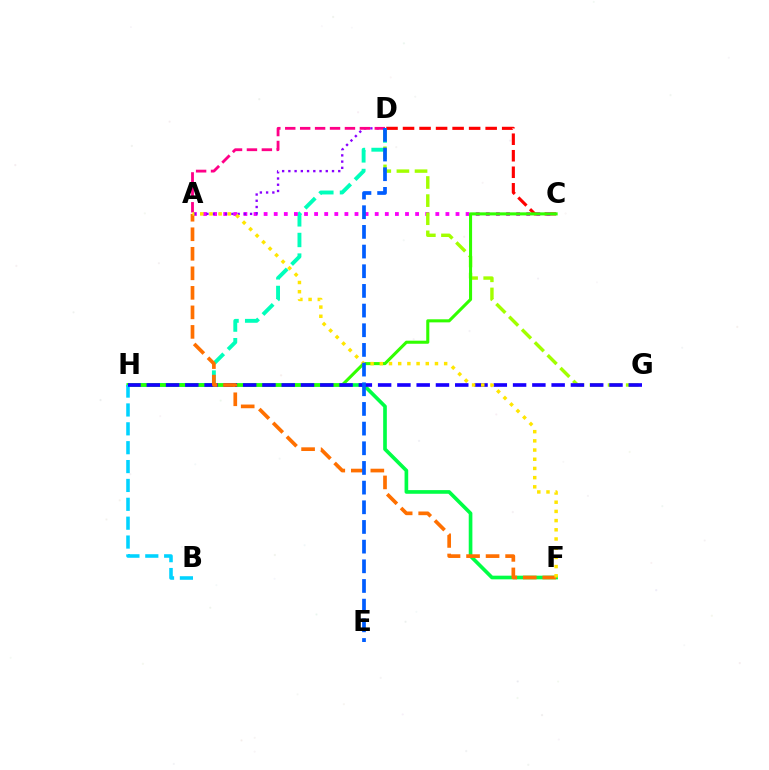{('D', 'H'): [{'color': '#00ffbb', 'line_style': 'dashed', 'thickness': 2.8}], ('F', 'H'): [{'color': '#00ff45', 'line_style': 'solid', 'thickness': 2.63}], ('C', 'D'): [{'color': '#ff0000', 'line_style': 'dashed', 'thickness': 2.25}], ('A', 'C'): [{'color': '#fa00f9', 'line_style': 'dotted', 'thickness': 2.74}], ('A', 'D'): [{'color': '#8a00ff', 'line_style': 'dotted', 'thickness': 1.69}, {'color': '#ff0088', 'line_style': 'dashed', 'thickness': 2.03}], ('D', 'G'): [{'color': '#a2ff00', 'line_style': 'dashed', 'thickness': 2.46}], ('C', 'H'): [{'color': '#31ff00', 'line_style': 'solid', 'thickness': 2.21}], ('B', 'H'): [{'color': '#00d3ff', 'line_style': 'dashed', 'thickness': 2.56}], ('G', 'H'): [{'color': '#1900ff', 'line_style': 'dashed', 'thickness': 2.62}], ('A', 'F'): [{'color': '#ff7000', 'line_style': 'dashed', 'thickness': 2.65}, {'color': '#ffe600', 'line_style': 'dotted', 'thickness': 2.5}], ('D', 'E'): [{'color': '#005dff', 'line_style': 'dashed', 'thickness': 2.67}]}